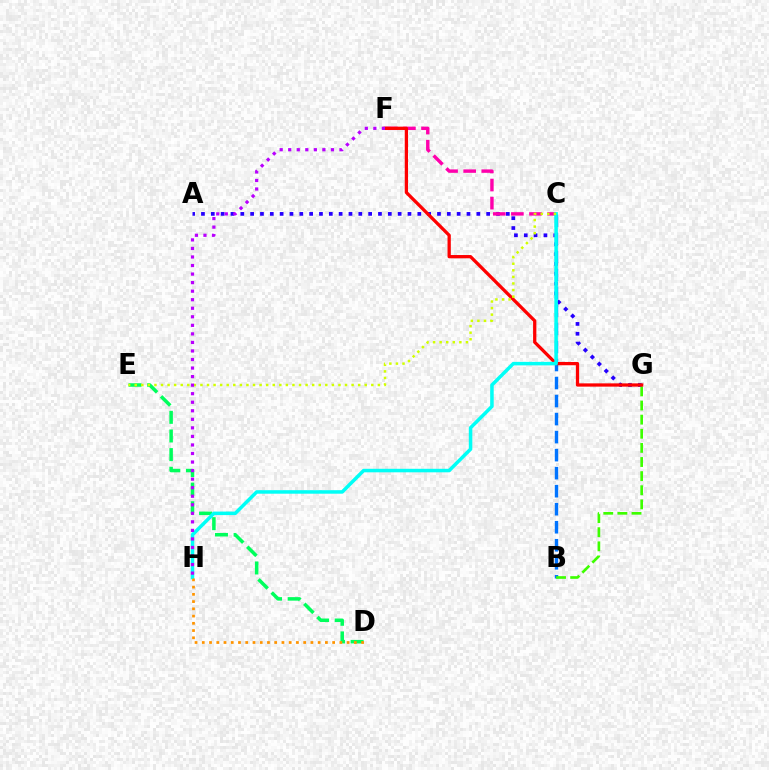{('A', 'G'): [{'color': '#2500ff', 'line_style': 'dotted', 'thickness': 2.67}], ('C', 'F'): [{'color': '#ff00ac', 'line_style': 'dashed', 'thickness': 2.46}], ('B', 'C'): [{'color': '#0074ff', 'line_style': 'dashed', 'thickness': 2.45}], ('D', 'E'): [{'color': '#00ff5c', 'line_style': 'dashed', 'thickness': 2.53}], ('B', 'G'): [{'color': '#3dff00', 'line_style': 'dashed', 'thickness': 1.92}], ('F', 'G'): [{'color': '#ff0000', 'line_style': 'solid', 'thickness': 2.35}], ('C', 'H'): [{'color': '#00fff6', 'line_style': 'solid', 'thickness': 2.53}], ('C', 'E'): [{'color': '#d1ff00', 'line_style': 'dotted', 'thickness': 1.79}], ('F', 'H'): [{'color': '#b900ff', 'line_style': 'dotted', 'thickness': 2.32}], ('D', 'H'): [{'color': '#ff9400', 'line_style': 'dotted', 'thickness': 1.97}]}